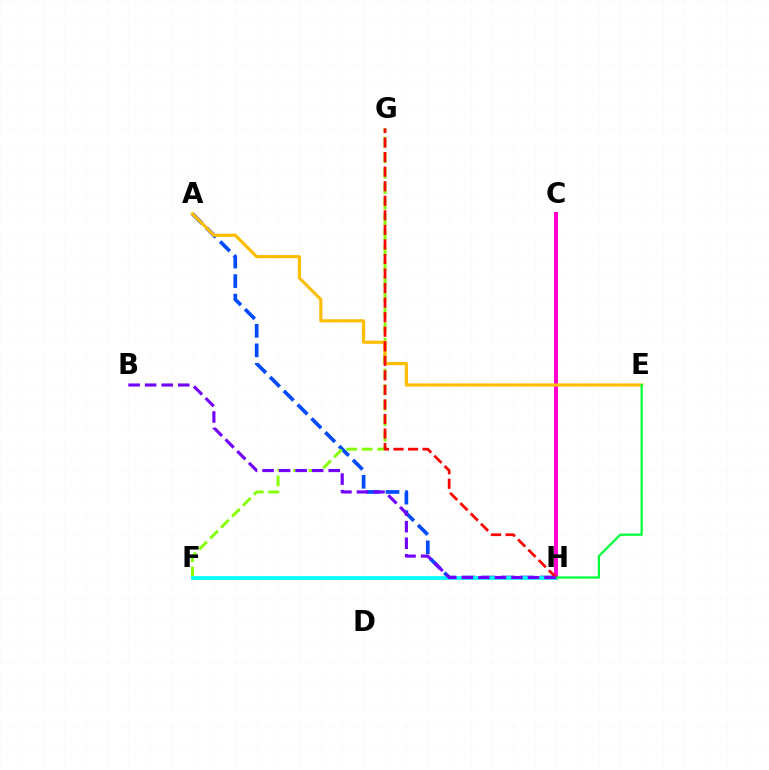{('A', 'H'): [{'color': '#004bff', 'line_style': 'dashed', 'thickness': 2.65}], ('F', 'G'): [{'color': '#84ff00', 'line_style': 'dashed', 'thickness': 2.1}], ('C', 'H'): [{'color': '#ff00cf', 'line_style': 'solid', 'thickness': 2.91}], ('F', 'H'): [{'color': '#00fff6', 'line_style': 'solid', 'thickness': 2.65}], ('A', 'E'): [{'color': '#ffbd00', 'line_style': 'solid', 'thickness': 2.27}], ('E', 'H'): [{'color': '#00ff39', 'line_style': 'solid', 'thickness': 1.6}], ('G', 'H'): [{'color': '#ff0000', 'line_style': 'dashed', 'thickness': 1.98}], ('B', 'H'): [{'color': '#7200ff', 'line_style': 'dashed', 'thickness': 2.25}]}